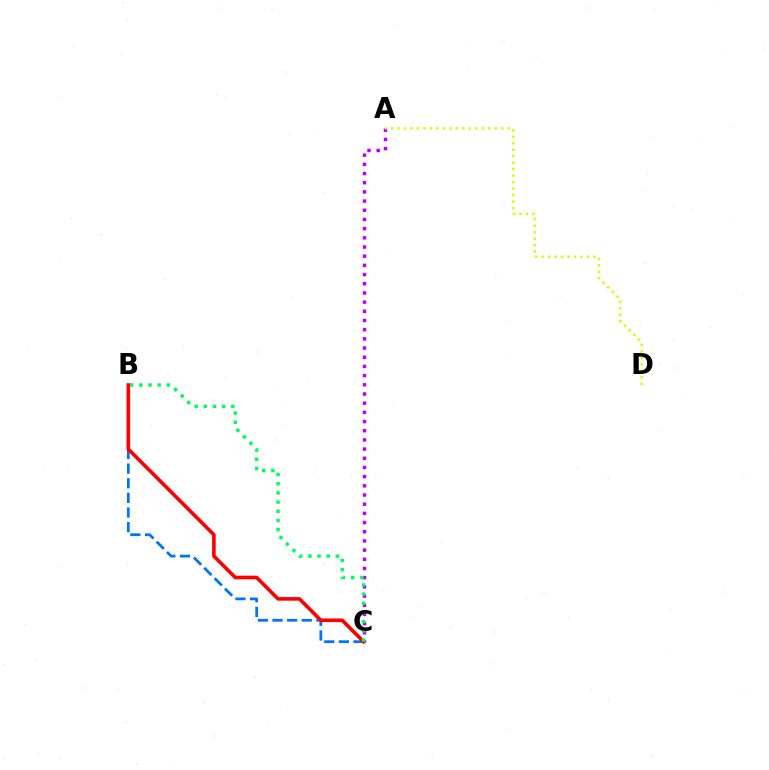{('B', 'C'): [{'color': '#0074ff', 'line_style': 'dashed', 'thickness': 1.99}, {'color': '#ff0000', 'line_style': 'solid', 'thickness': 2.6}, {'color': '#00ff5c', 'line_style': 'dotted', 'thickness': 2.49}], ('A', 'C'): [{'color': '#b900ff', 'line_style': 'dotted', 'thickness': 2.5}], ('A', 'D'): [{'color': '#d1ff00', 'line_style': 'dotted', 'thickness': 1.76}]}